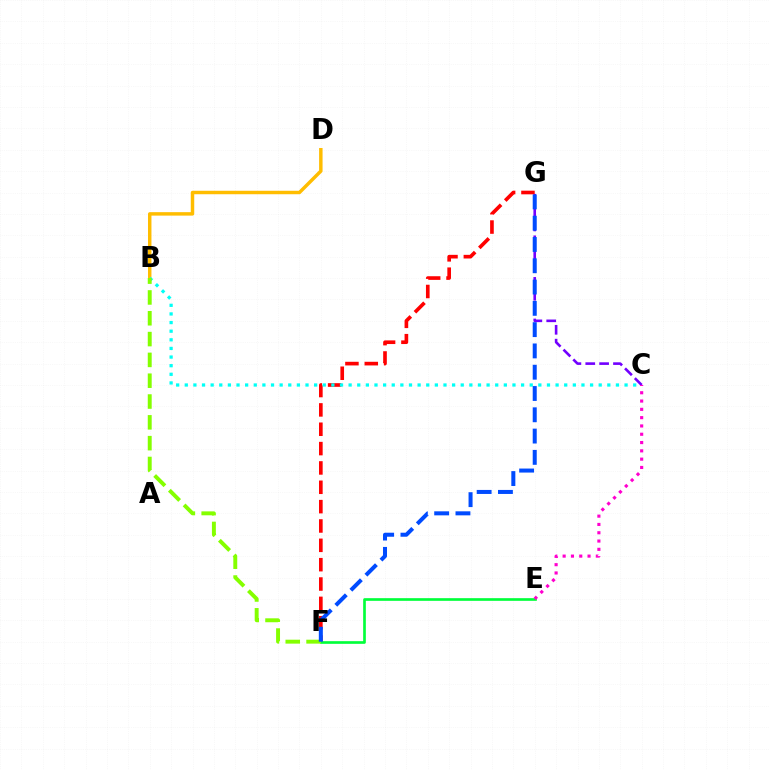{('C', 'G'): [{'color': '#7200ff', 'line_style': 'dashed', 'thickness': 1.88}], ('F', 'G'): [{'color': '#ff0000', 'line_style': 'dashed', 'thickness': 2.63}, {'color': '#004bff', 'line_style': 'dashed', 'thickness': 2.89}], ('E', 'F'): [{'color': '#00ff39', 'line_style': 'solid', 'thickness': 1.92}], ('C', 'E'): [{'color': '#ff00cf', 'line_style': 'dotted', 'thickness': 2.26}], ('B', 'D'): [{'color': '#ffbd00', 'line_style': 'solid', 'thickness': 2.49}], ('B', 'C'): [{'color': '#00fff6', 'line_style': 'dotted', 'thickness': 2.34}], ('B', 'F'): [{'color': '#84ff00', 'line_style': 'dashed', 'thickness': 2.83}]}